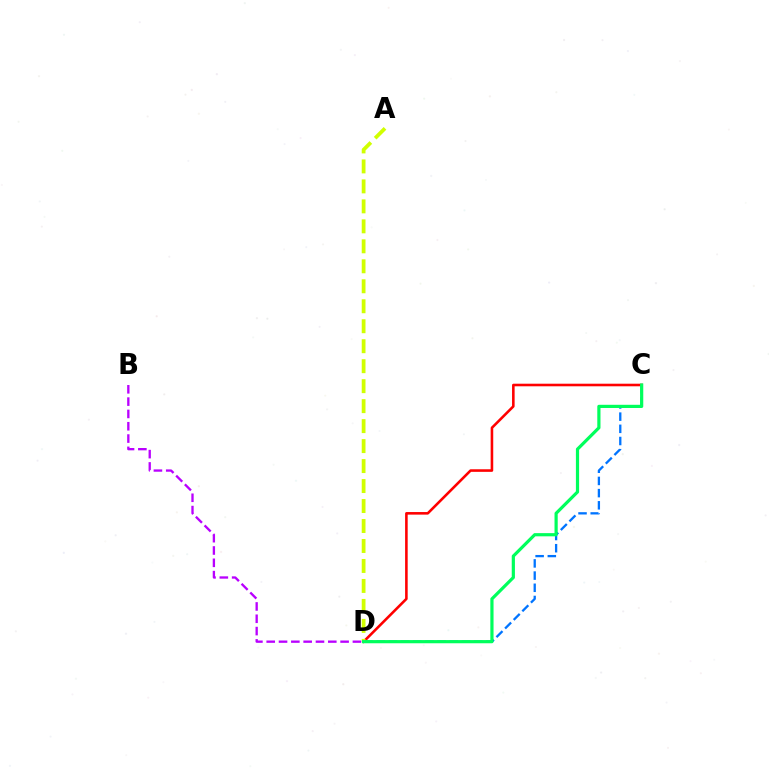{('C', 'D'): [{'color': '#ff0000', 'line_style': 'solid', 'thickness': 1.86}, {'color': '#0074ff', 'line_style': 'dashed', 'thickness': 1.66}, {'color': '#00ff5c', 'line_style': 'solid', 'thickness': 2.3}], ('B', 'D'): [{'color': '#b900ff', 'line_style': 'dashed', 'thickness': 1.67}], ('A', 'D'): [{'color': '#d1ff00', 'line_style': 'dashed', 'thickness': 2.71}]}